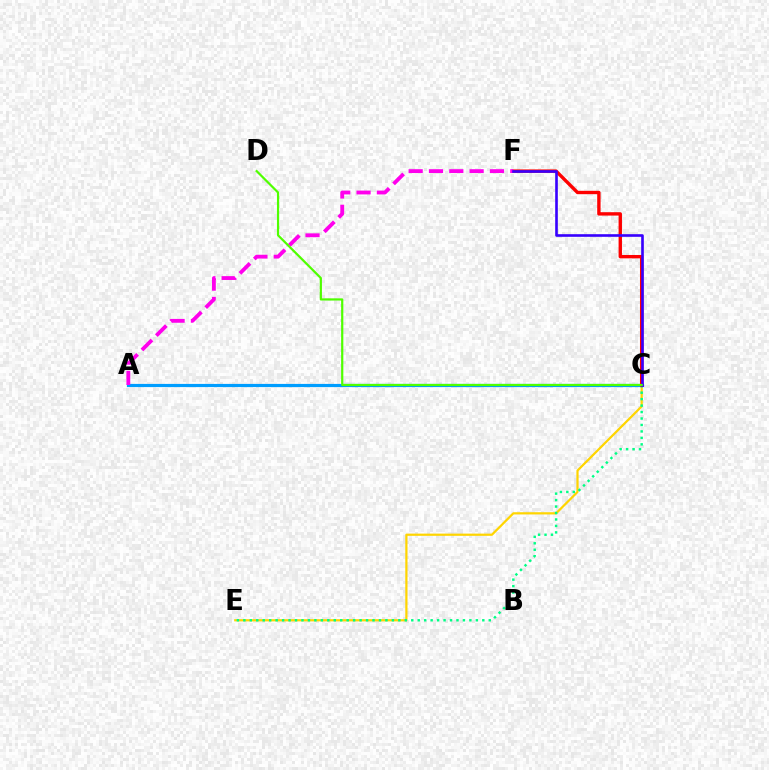{('C', 'E'): [{'color': '#ffd500', 'line_style': 'solid', 'thickness': 1.6}, {'color': '#00ff86', 'line_style': 'dotted', 'thickness': 1.75}], ('A', 'C'): [{'color': '#009eff', 'line_style': 'solid', 'thickness': 2.3}], ('C', 'F'): [{'color': '#ff0000', 'line_style': 'solid', 'thickness': 2.43}, {'color': '#3700ff', 'line_style': 'solid', 'thickness': 1.89}], ('A', 'F'): [{'color': '#ff00ed', 'line_style': 'dashed', 'thickness': 2.76}], ('C', 'D'): [{'color': '#4fff00', 'line_style': 'solid', 'thickness': 1.59}]}